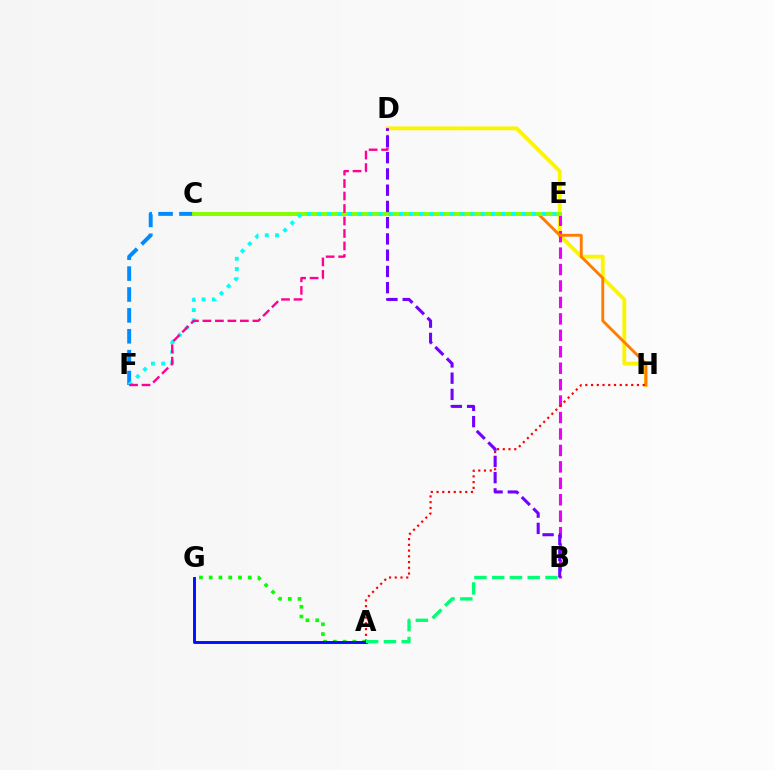{('D', 'H'): [{'color': '#fcf500', 'line_style': 'solid', 'thickness': 2.77}], ('B', 'E'): [{'color': '#ee00ff', 'line_style': 'dashed', 'thickness': 2.23}], ('A', 'G'): [{'color': '#08ff00', 'line_style': 'dotted', 'thickness': 2.65}, {'color': '#0010ff', 'line_style': 'solid', 'thickness': 2.1}], ('C', 'H'): [{'color': '#ff7c00', 'line_style': 'solid', 'thickness': 2.07}], ('C', 'F'): [{'color': '#008cff', 'line_style': 'dashed', 'thickness': 2.84}], ('C', 'E'): [{'color': '#84ff00', 'line_style': 'solid', 'thickness': 2.82}], ('A', 'H'): [{'color': '#ff0000', 'line_style': 'dotted', 'thickness': 1.56}], ('E', 'F'): [{'color': '#00fff6', 'line_style': 'dotted', 'thickness': 2.78}], ('D', 'F'): [{'color': '#ff0094', 'line_style': 'dashed', 'thickness': 1.7}], ('B', 'D'): [{'color': '#7200ff', 'line_style': 'dashed', 'thickness': 2.21}], ('A', 'B'): [{'color': '#00ff74', 'line_style': 'dashed', 'thickness': 2.41}]}